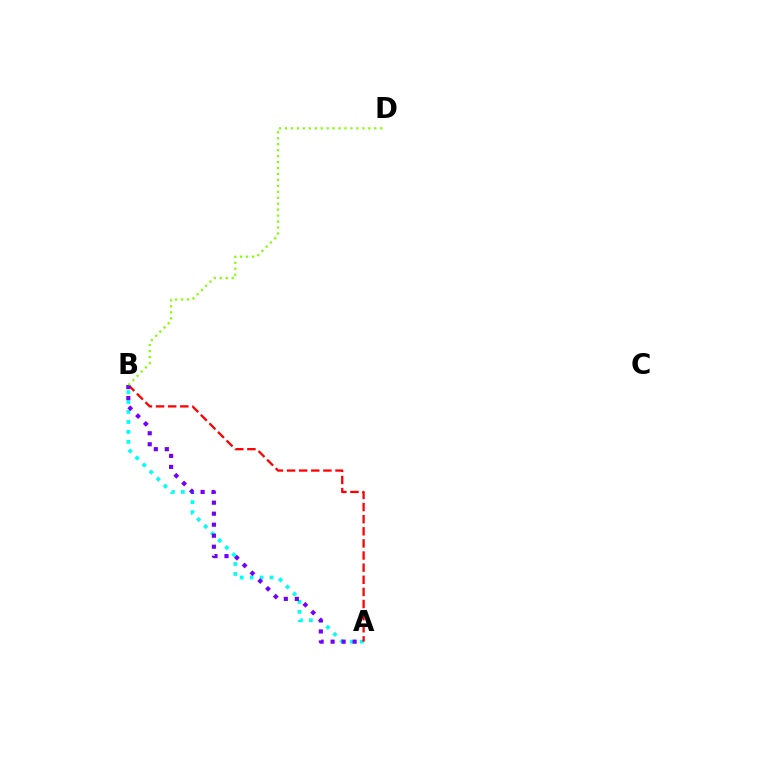{('A', 'B'): [{'color': '#00fff6', 'line_style': 'dotted', 'thickness': 2.7}, {'color': '#ff0000', 'line_style': 'dashed', 'thickness': 1.65}, {'color': '#7200ff', 'line_style': 'dotted', 'thickness': 2.99}], ('B', 'D'): [{'color': '#84ff00', 'line_style': 'dotted', 'thickness': 1.62}]}